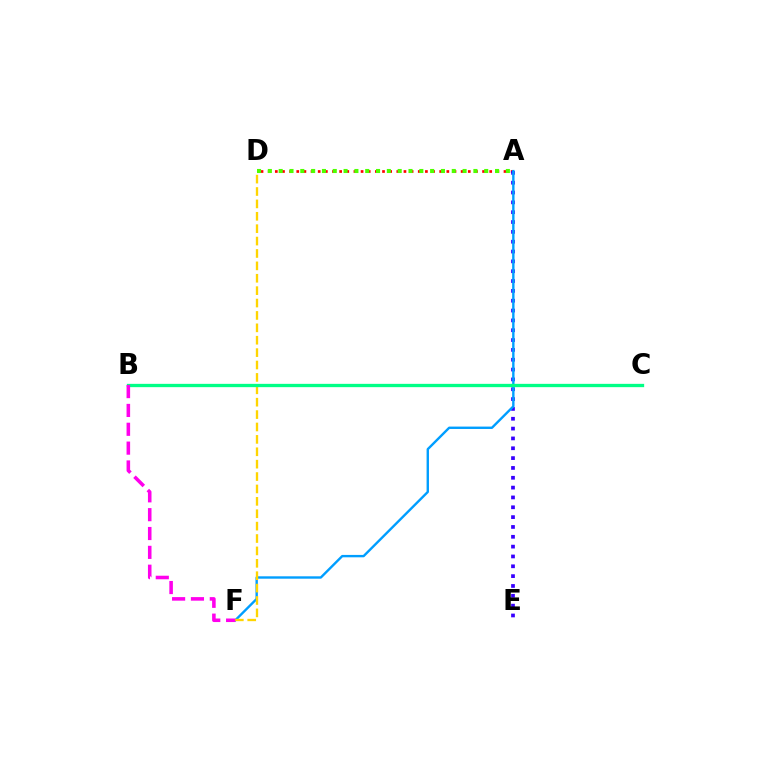{('A', 'D'): [{'color': '#ff0000', 'line_style': 'dotted', 'thickness': 1.94}, {'color': '#4fff00', 'line_style': 'dotted', 'thickness': 2.94}], ('A', 'E'): [{'color': '#3700ff', 'line_style': 'dotted', 'thickness': 2.67}], ('A', 'F'): [{'color': '#009eff', 'line_style': 'solid', 'thickness': 1.72}], ('D', 'F'): [{'color': '#ffd500', 'line_style': 'dashed', 'thickness': 1.68}], ('B', 'C'): [{'color': '#00ff86', 'line_style': 'solid', 'thickness': 2.39}], ('B', 'F'): [{'color': '#ff00ed', 'line_style': 'dashed', 'thickness': 2.56}]}